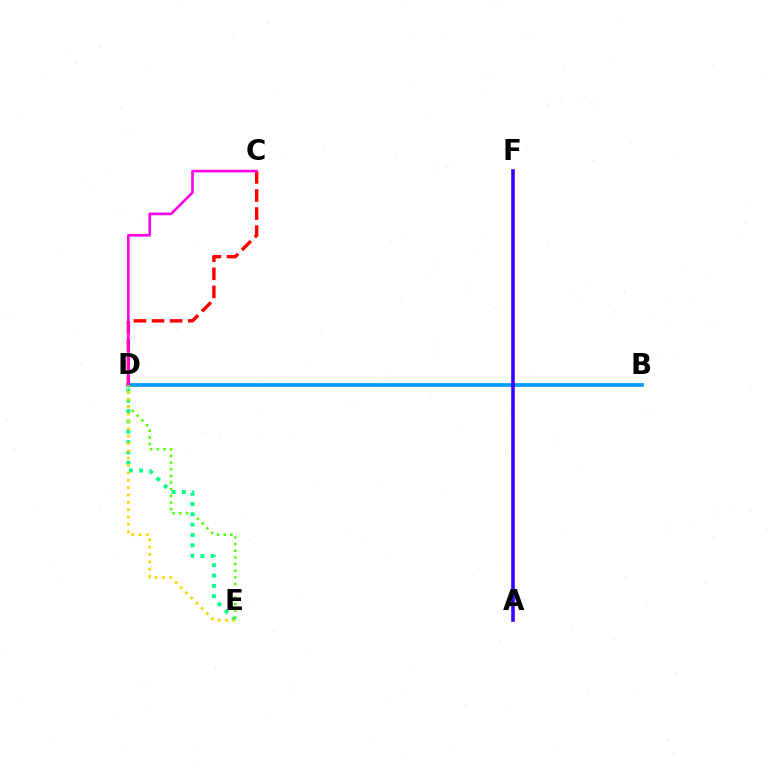{('B', 'D'): [{'color': '#009eff', 'line_style': 'solid', 'thickness': 2.69}], ('C', 'D'): [{'color': '#ff0000', 'line_style': 'dashed', 'thickness': 2.46}, {'color': '#ff00ed', 'line_style': 'solid', 'thickness': 1.91}], ('D', 'E'): [{'color': '#4fff00', 'line_style': 'dotted', 'thickness': 1.81}, {'color': '#00ff86', 'line_style': 'dotted', 'thickness': 2.81}, {'color': '#ffd500', 'line_style': 'dotted', 'thickness': 2.0}], ('A', 'F'): [{'color': '#3700ff', 'line_style': 'solid', 'thickness': 2.59}]}